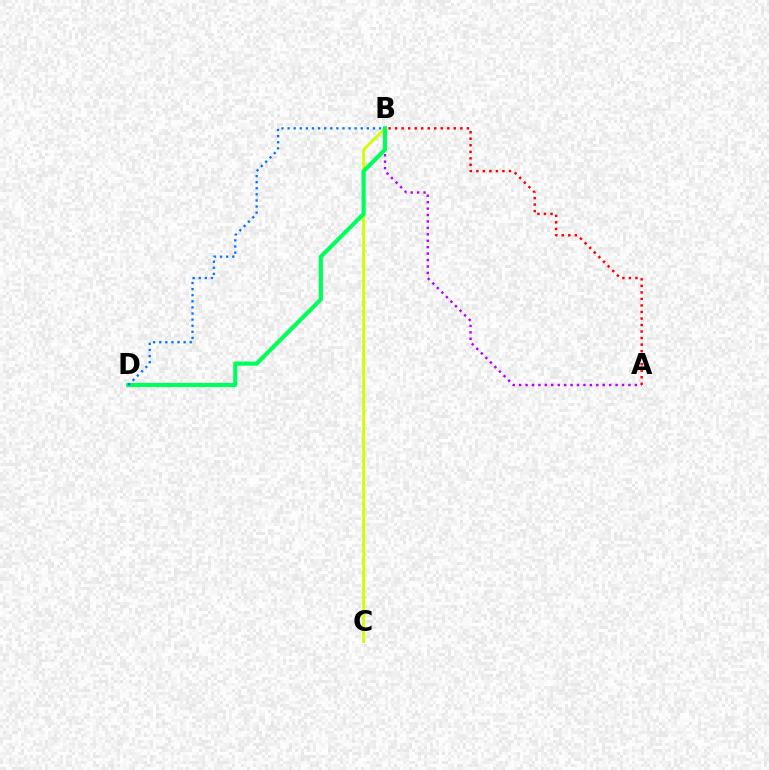{('B', 'C'): [{'color': '#d1ff00', 'line_style': 'solid', 'thickness': 2.06}], ('A', 'B'): [{'color': '#b900ff', 'line_style': 'dotted', 'thickness': 1.75}, {'color': '#ff0000', 'line_style': 'dotted', 'thickness': 1.77}], ('B', 'D'): [{'color': '#00ff5c', 'line_style': 'solid', 'thickness': 2.99}, {'color': '#0074ff', 'line_style': 'dotted', 'thickness': 1.66}]}